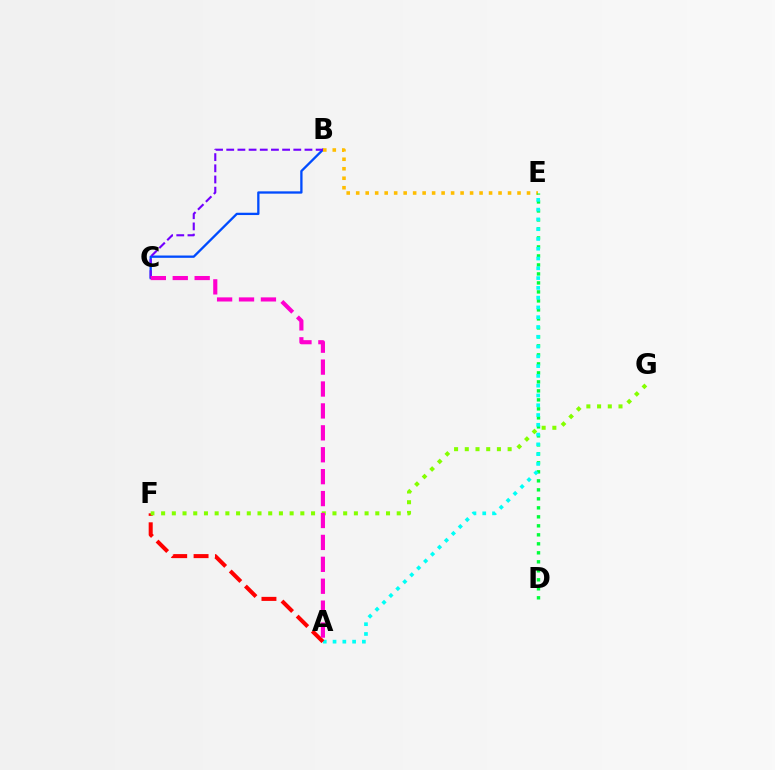{('B', 'C'): [{'color': '#004bff', 'line_style': 'solid', 'thickness': 1.66}, {'color': '#7200ff', 'line_style': 'dashed', 'thickness': 1.52}], ('B', 'E'): [{'color': '#ffbd00', 'line_style': 'dotted', 'thickness': 2.58}], ('D', 'E'): [{'color': '#00ff39', 'line_style': 'dotted', 'thickness': 2.44}], ('A', 'E'): [{'color': '#00fff6', 'line_style': 'dotted', 'thickness': 2.66}], ('A', 'F'): [{'color': '#ff0000', 'line_style': 'dashed', 'thickness': 2.9}], ('F', 'G'): [{'color': '#84ff00', 'line_style': 'dotted', 'thickness': 2.91}], ('A', 'C'): [{'color': '#ff00cf', 'line_style': 'dashed', 'thickness': 2.98}]}